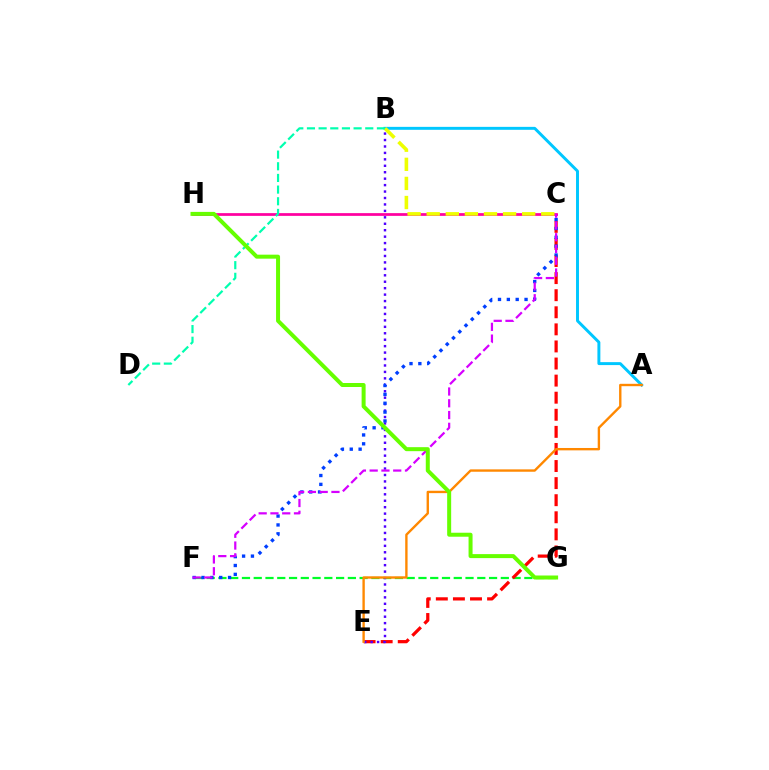{('F', 'G'): [{'color': '#00ff27', 'line_style': 'dashed', 'thickness': 1.6}], ('A', 'B'): [{'color': '#00c7ff', 'line_style': 'solid', 'thickness': 2.12}], ('C', 'E'): [{'color': '#ff0000', 'line_style': 'dashed', 'thickness': 2.32}], ('B', 'E'): [{'color': '#4f00ff', 'line_style': 'dotted', 'thickness': 1.75}], ('A', 'E'): [{'color': '#ff8800', 'line_style': 'solid', 'thickness': 1.71}], ('C', 'H'): [{'color': '#ff00a0', 'line_style': 'solid', 'thickness': 1.97}], ('C', 'F'): [{'color': '#003fff', 'line_style': 'dotted', 'thickness': 2.4}, {'color': '#d600ff', 'line_style': 'dashed', 'thickness': 1.6}], ('B', 'C'): [{'color': '#eeff00', 'line_style': 'dashed', 'thickness': 2.59}], ('B', 'D'): [{'color': '#00ffaf', 'line_style': 'dashed', 'thickness': 1.58}], ('G', 'H'): [{'color': '#66ff00', 'line_style': 'solid', 'thickness': 2.88}]}